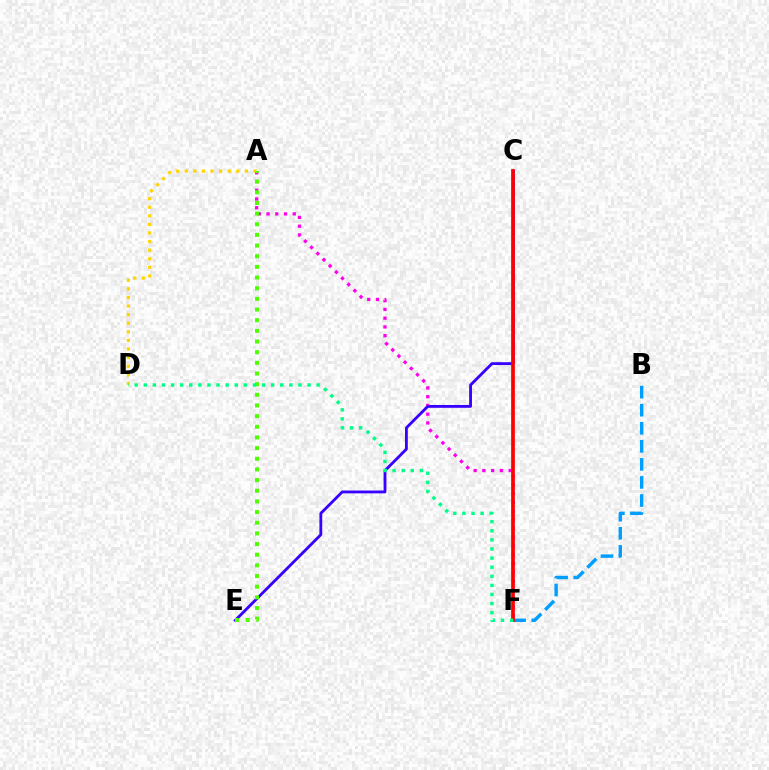{('A', 'F'): [{'color': '#ff00ed', 'line_style': 'dotted', 'thickness': 2.38}], ('A', 'D'): [{'color': '#ffd500', 'line_style': 'dotted', 'thickness': 2.33}], ('B', 'F'): [{'color': '#009eff', 'line_style': 'dashed', 'thickness': 2.45}], ('C', 'E'): [{'color': '#3700ff', 'line_style': 'solid', 'thickness': 2.03}], ('C', 'F'): [{'color': '#ff0000', 'line_style': 'solid', 'thickness': 2.67}], ('A', 'E'): [{'color': '#4fff00', 'line_style': 'dotted', 'thickness': 2.9}], ('D', 'F'): [{'color': '#00ff86', 'line_style': 'dotted', 'thickness': 2.47}]}